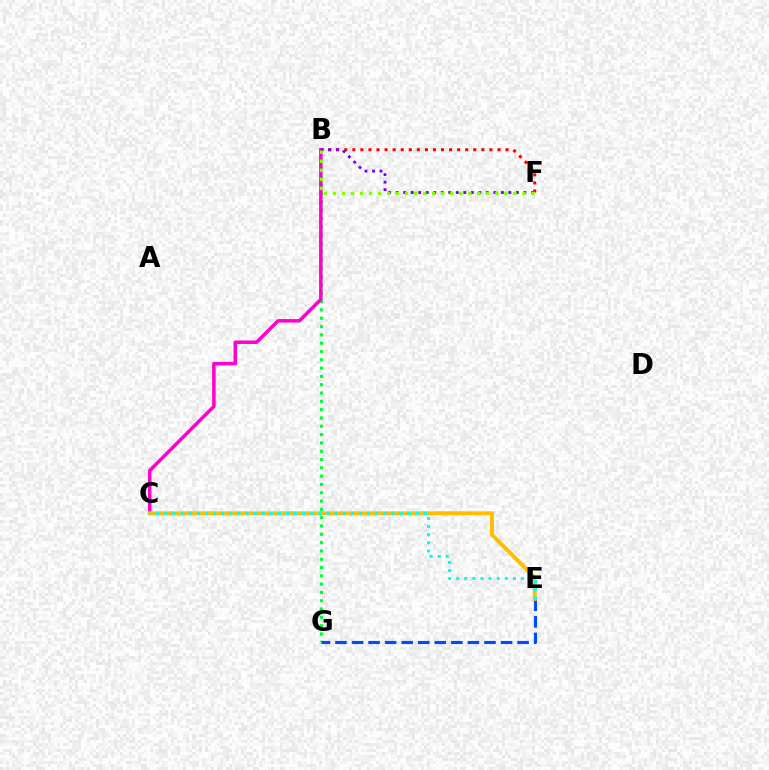{('B', 'F'): [{'color': '#ff0000', 'line_style': 'dotted', 'thickness': 2.19}, {'color': '#7200ff', 'line_style': 'dotted', 'thickness': 2.04}, {'color': '#84ff00', 'line_style': 'dotted', 'thickness': 2.45}], ('B', 'G'): [{'color': '#00ff39', 'line_style': 'dotted', 'thickness': 2.26}], ('E', 'G'): [{'color': '#004bff', 'line_style': 'dashed', 'thickness': 2.25}], ('B', 'C'): [{'color': '#ff00cf', 'line_style': 'solid', 'thickness': 2.53}], ('C', 'E'): [{'color': '#ffbd00', 'line_style': 'solid', 'thickness': 2.88}, {'color': '#00fff6', 'line_style': 'dotted', 'thickness': 2.2}]}